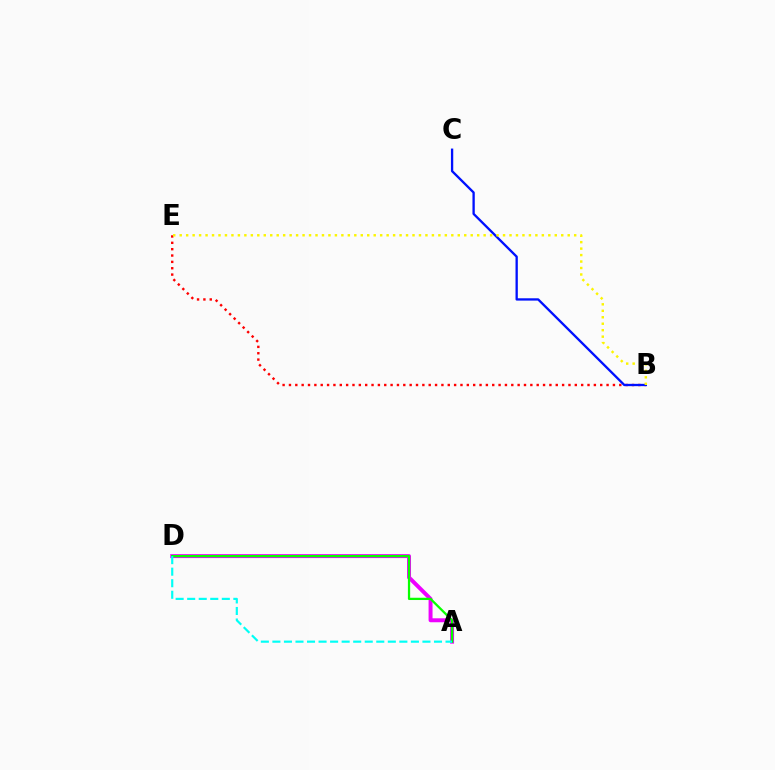{('B', 'E'): [{'color': '#ff0000', 'line_style': 'dotted', 'thickness': 1.73}, {'color': '#fcf500', 'line_style': 'dotted', 'thickness': 1.76}], ('A', 'D'): [{'color': '#ee00ff', 'line_style': 'solid', 'thickness': 2.85}, {'color': '#08ff00', 'line_style': 'solid', 'thickness': 1.63}, {'color': '#00fff6', 'line_style': 'dashed', 'thickness': 1.57}], ('B', 'C'): [{'color': '#0010ff', 'line_style': 'solid', 'thickness': 1.67}]}